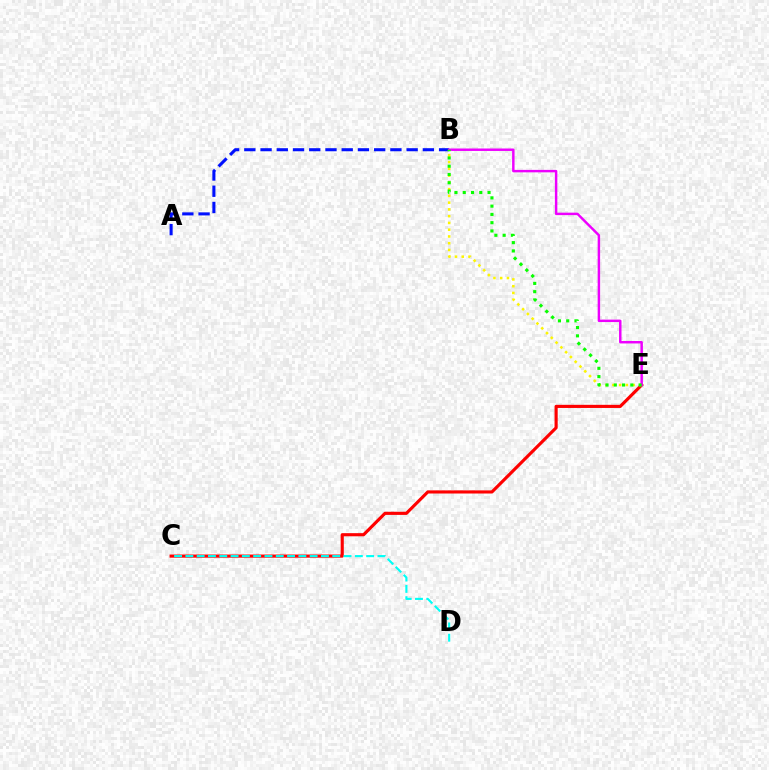{('A', 'B'): [{'color': '#0010ff', 'line_style': 'dashed', 'thickness': 2.2}], ('C', 'E'): [{'color': '#ff0000', 'line_style': 'solid', 'thickness': 2.26}], ('B', 'E'): [{'color': '#fcf500', 'line_style': 'dotted', 'thickness': 1.84}, {'color': '#ee00ff', 'line_style': 'solid', 'thickness': 1.77}, {'color': '#08ff00', 'line_style': 'dotted', 'thickness': 2.25}], ('C', 'D'): [{'color': '#00fff6', 'line_style': 'dashed', 'thickness': 1.53}]}